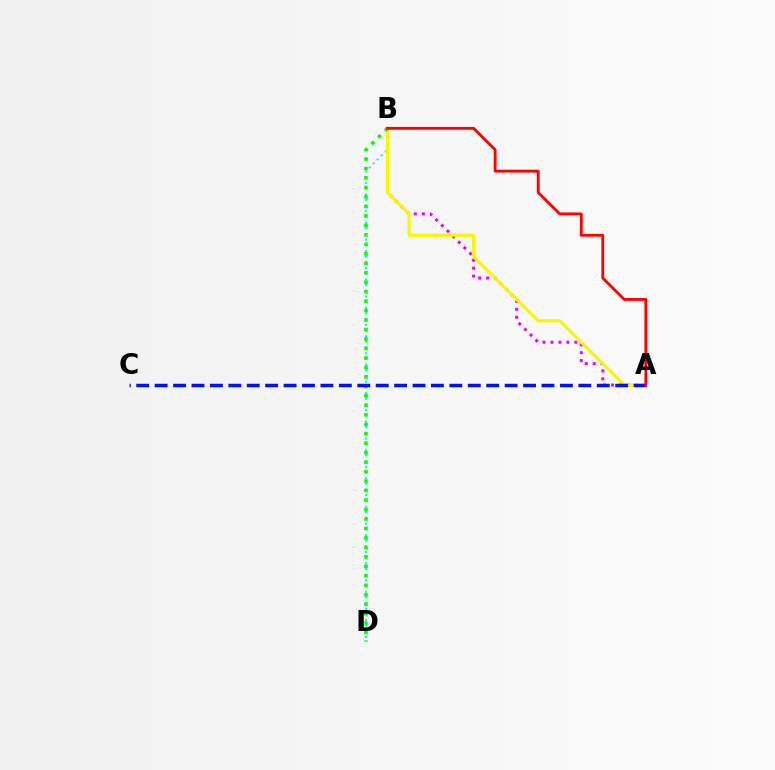{('B', 'D'): [{'color': '#00fff6', 'line_style': 'dotted', 'thickness': 1.54}, {'color': '#08ff00', 'line_style': 'dotted', 'thickness': 2.57}], ('A', 'B'): [{'color': '#ee00ff', 'line_style': 'dotted', 'thickness': 2.16}, {'color': '#fcf500', 'line_style': 'solid', 'thickness': 2.25}, {'color': '#ff0000', 'line_style': 'solid', 'thickness': 2.04}], ('A', 'C'): [{'color': '#0010ff', 'line_style': 'dashed', 'thickness': 2.5}]}